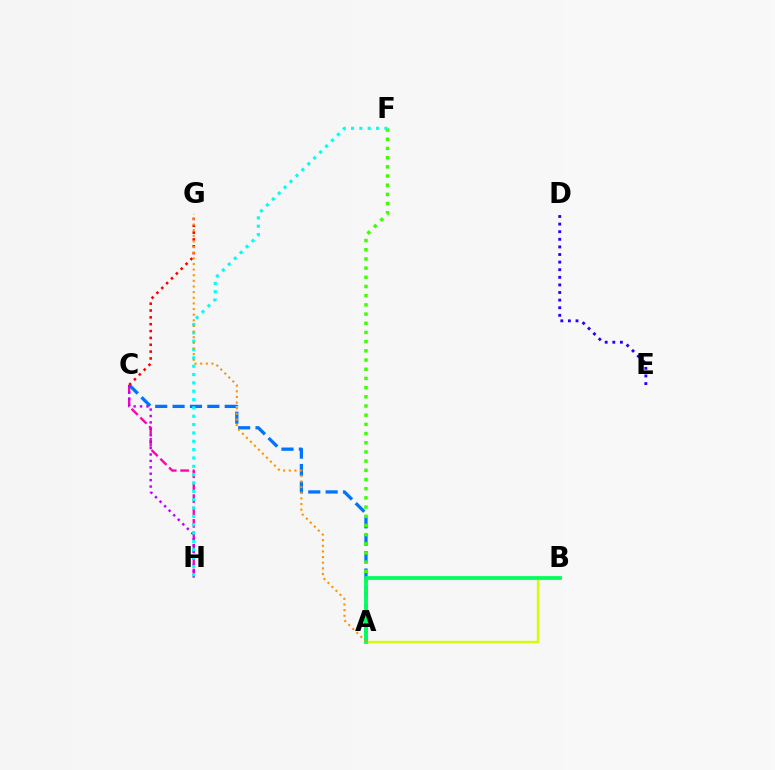{('D', 'E'): [{'color': '#2500ff', 'line_style': 'dotted', 'thickness': 2.07}], ('C', 'H'): [{'color': '#ff00ac', 'line_style': 'dashed', 'thickness': 1.68}, {'color': '#b900ff', 'line_style': 'dotted', 'thickness': 1.74}], ('A', 'C'): [{'color': '#0074ff', 'line_style': 'dashed', 'thickness': 2.36}], ('C', 'G'): [{'color': '#ff0000', 'line_style': 'dotted', 'thickness': 1.86}], ('A', 'B'): [{'color': '#d1ff00', 'line_style': 'solid', 'thickness': 1.7}, {'color': '#00ff5c', 'line_style': 'solid', 'thickness': 2.7}], ('A', 'F'): [{'color': '#3dff00', 'line_style': 'dotted', 'thickness': 2.5}], ('F', 'H'): [{'color': '#00fff6', 'line_style': 'dotted', 'thickness': 2.27}], ('A', 'G'): [{'color': '#ff9400', 'line_style': 'dotted', 'thickness': 1.53}]}